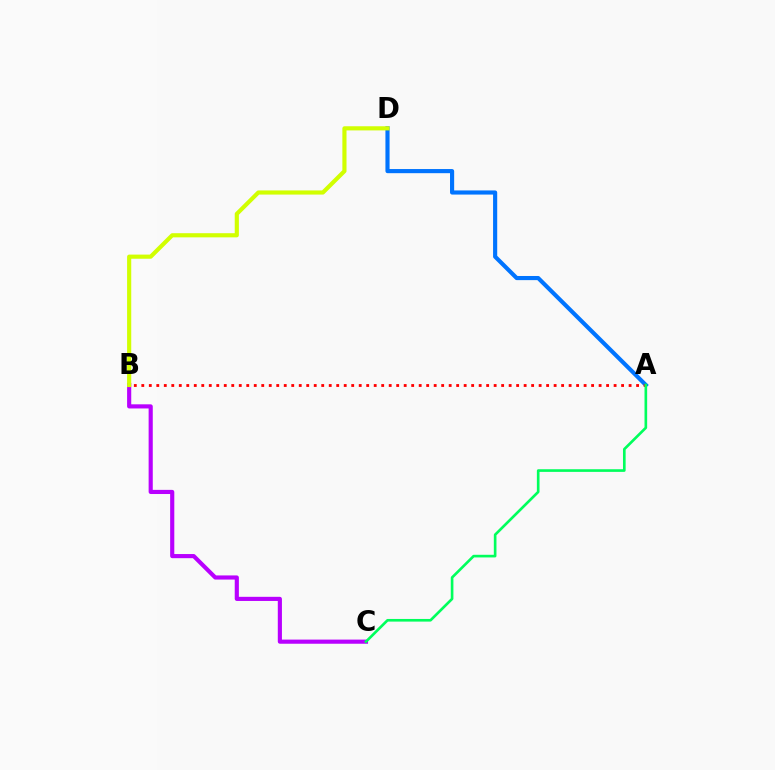{('A', 'D'): [{'color': '#0074ff', 'line_style': 'solid', 'thickness': 2.98}], ('A', 'B'): [{'color': '#ff0000', 'line_style': 'dotted', 'thickness': 2.04}], ('B', 'C'): [{'color': '#b900ff', 'line_style': 'solid', 'thickness': 2.98}], ('B', 'D'): [{'color': '#d1ff00', 'line_style': 'solid', 'thickness': 2.98}], ('A', 'C'): [{'color': '#00ff5c', 'line_style': 'solid', 'thickness': 1.91}]}